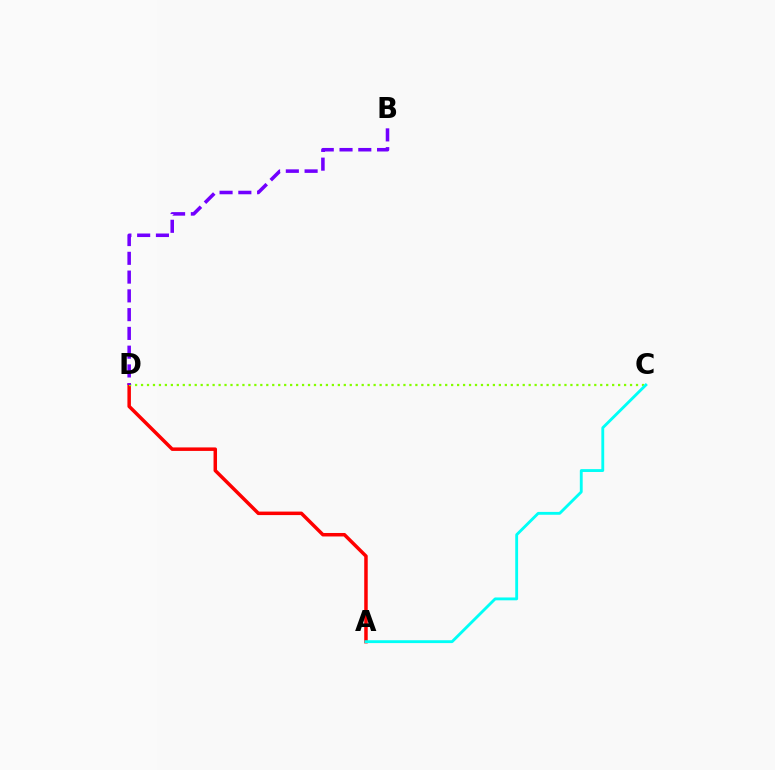{('A', 'D'): [{'color': '#ff0000', 'line_style': 'solid', 'thickness': 2.52}], ('C', 'D'): [{'color': '#84ff00', 'line_style': 'dotted', 'thickness': 1.62}], ('B', 'D'): [{'color': '#7200ff', 'line_style': 'dashed', 'thickness': 2.55}], ('A', 'C'): [{'color': '#00fff6', 'line_style': 'solid', 'thickness': 2.05}]}